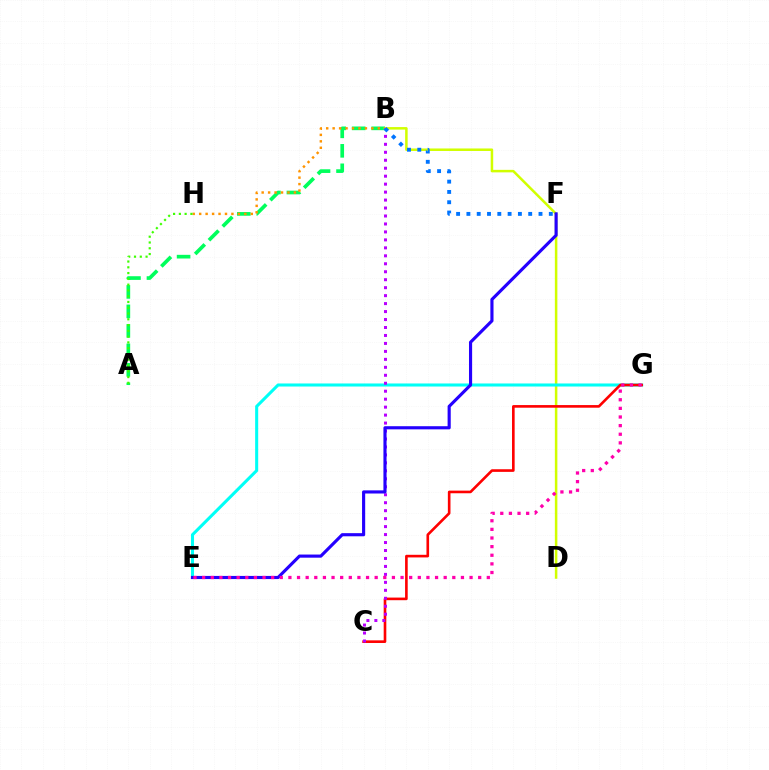{('A', 'B'): [{'color': '#00ff5c', 'line_style': 'dashed', 'thickness': 2.65}], ('B', 'D'): [{'color': '#d1ff00', 'line_style': 'solid', 'thickness': 1.81}], ('E', 'G'): [{'color': '#00fff6', 'line_style': 'solid', 'thickness': 2.2}, {'color': '#ff00ac', 'line_style': 'dotted', 'thickness': 2.34}], ('B', 'H'): [{'color': '#ff9400', 'line_style': 'dotted', 'thickness': 1.75}], ('C', 'G'): [{'color': '#ff0000', 'line_style': 'solid', 'thickness': 1.89}], ('A', 'H'): [{'color': '#3dff00', 'line_style': 'dotted', 'thickness': 1.57}], ('B', 'C'): [{'color': '#b900ff', 'line_style': 'dotted', 'thickness': 2.16}], ('B', 'F'): [{'color': '#0074ff', 'line_style': 'dotted', 'thickness': 2.8}], ('E', 'F'): [{'color': '#2500ff', 'line_style': 'solid', 'thickness': 2.26}]}